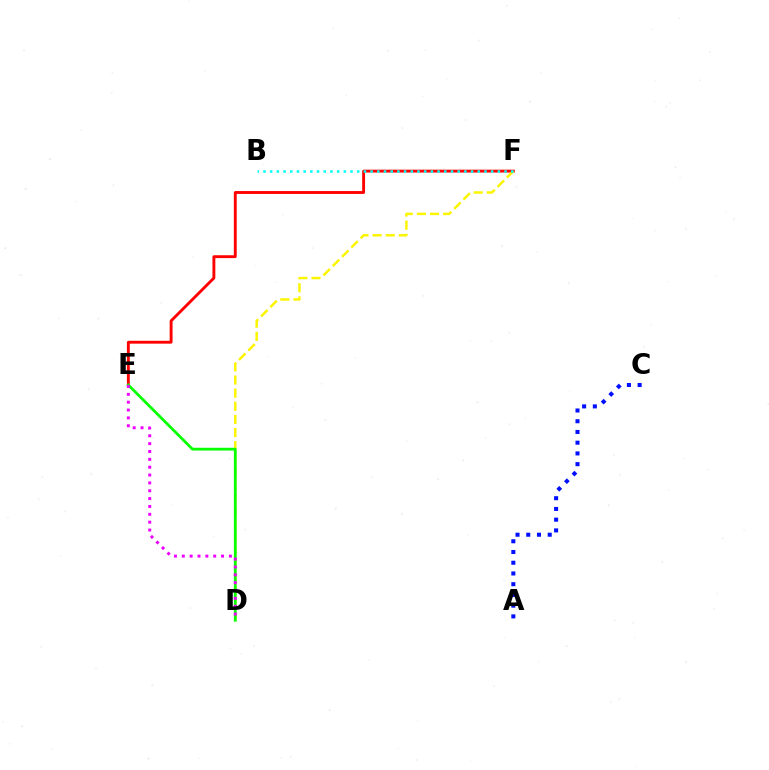{('E', 'F'): [{'color': '#ff0000', 'line_style': 'solid', 'thickness': 2.07}], ('D', 'F'): [{'color': '#fcf500', 'line_style': 'dashed', 'thickness': 1.78}], ('A', 'C'): [{'color': '#0010ff', 'line_style': 'dotted', 'thickness': 2.92}], ('D', 'E'): [{'color': '#08ff00', 'line_style': 'solid', 'thickness': 2.0}, {'color': '#ee00ff', 'line_style': 'dotted', 'thickness': 2.13}], ('B', 'F'): [{'color': '#00fff6', 'line_style': 'dotted', 'thickness': 1.82}]}